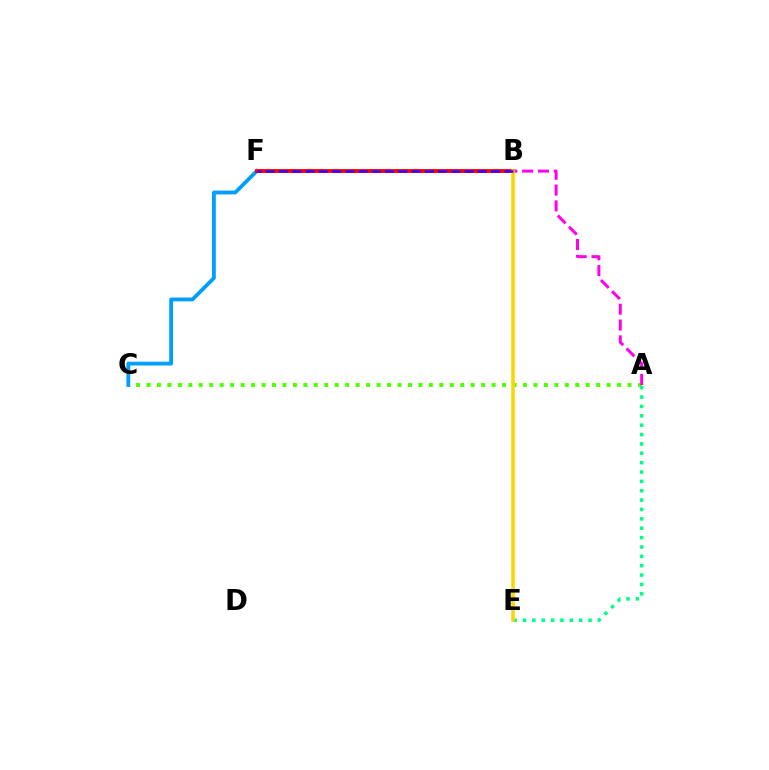{('A', 'C'): [{'color': '#4fff00', 'line_style': 'dotted', 'thickness': 2.84}], ('A', 'F'): [{'color': '#ff00ed', 'line_style': 'dashed', 'thickness': 2.15}], ('C', 'F'): [{'color': '#009eff', 'line_style': 'solid', 'thickness': 2.74}], ('B', 'F'): [{'color': '#ff0000', 'line_style': 'solid', 'thickness': 2.74}, {'color': '#3700ff', 'line_style': 'dashed', 'thickness': 1.8}], ('A', 'E'): [{'color': '#00ff86', 'line_style': 'dotted', 'thickness': 2.55}], ('B', 'E'): [{'color': '#ffd500', 'line_style': 'solid', 'thickness': 2.55}]}